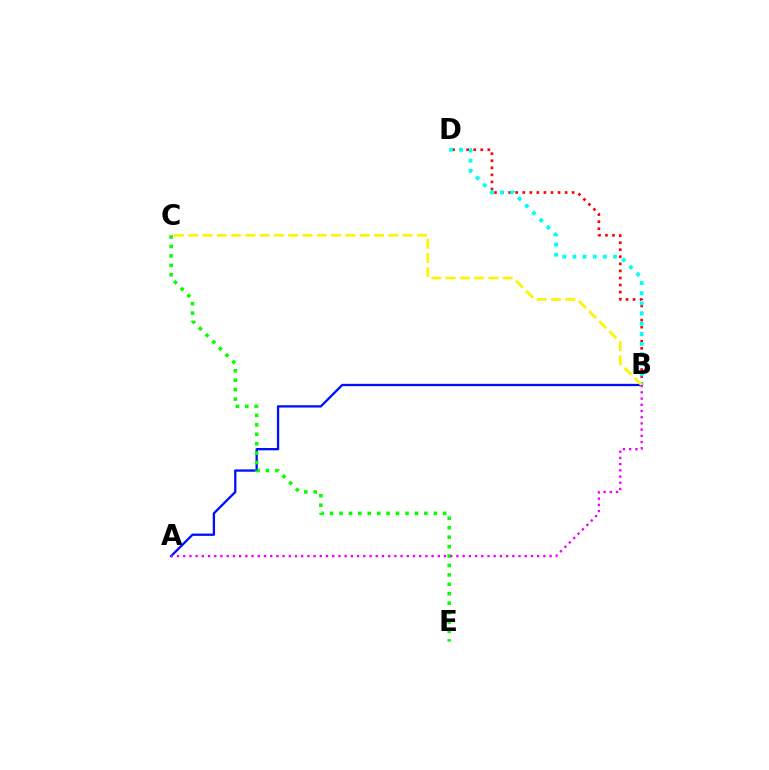{('A', 'B'): [{'color': '#0010ff', 'line_style': 'solid', 'thickness': 1.67}, {'color': '#ee00ff', 'line_style': 'dotted', 'thickness': 1.69}], ('C', 'E'): [{'color': '#08ff00', 'line_style': 'dotted', 'thickness': 2.56}], ('B', 'D'): [{'color': '#ff0000', 'line_style': 'dotted', 'thickness': 1.92}, {'color': '#00fff6', 'line_style': 'dotted', 'thickness': 2.76}], ('B', 'C'): [{'color': '#fcf500', 'line_style': 'dashed', 'thickness': 1.94}]}